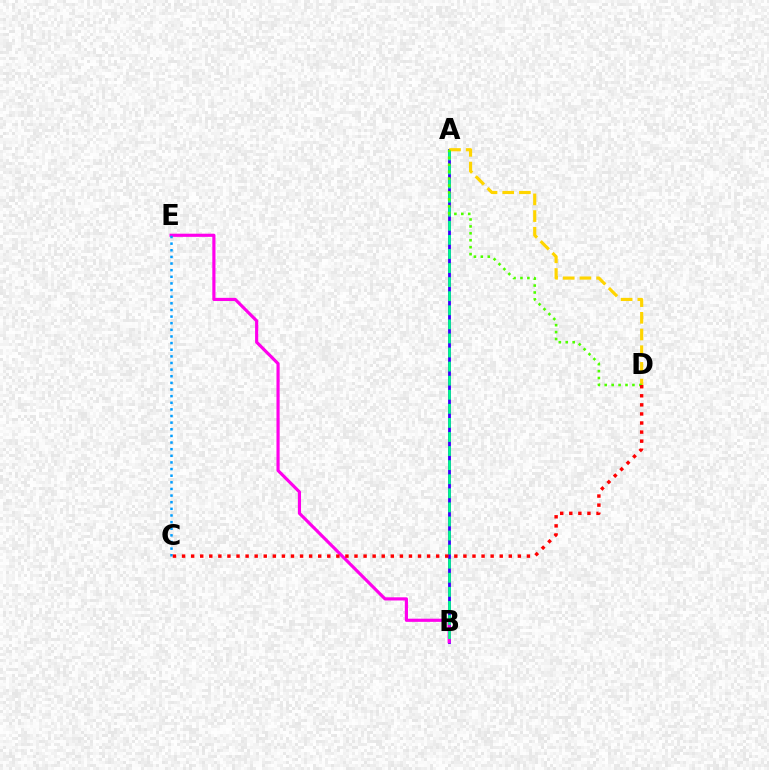{('A', 'B'): [{'color': '#3700ff', 'line_style': 'solid', 'thickness': 2.02}, {'color': '#00ff86', 'line_style': 'dashed', 'thickness': 1.91}], ('A', 'D'): [{'color': '#ffd500', 'line_style': 'dashed', 'thickness': 2.27}, {'color': '#4fff00', 'line_style': 'dotted', 'thickness': 1.88}], ('B', 'E'): [{'color': '#ff00ed', 'line_style': 'solid', 'thickness': 2.27}], ('C', 'E'): [{'color': '#009eff', 'line_style': 'dotted', 'thickness': 1.8}], ('C', 'D'): [{'color': '#ff0000', 'line_style': 'dotted', 'thickness': 2.47}]}